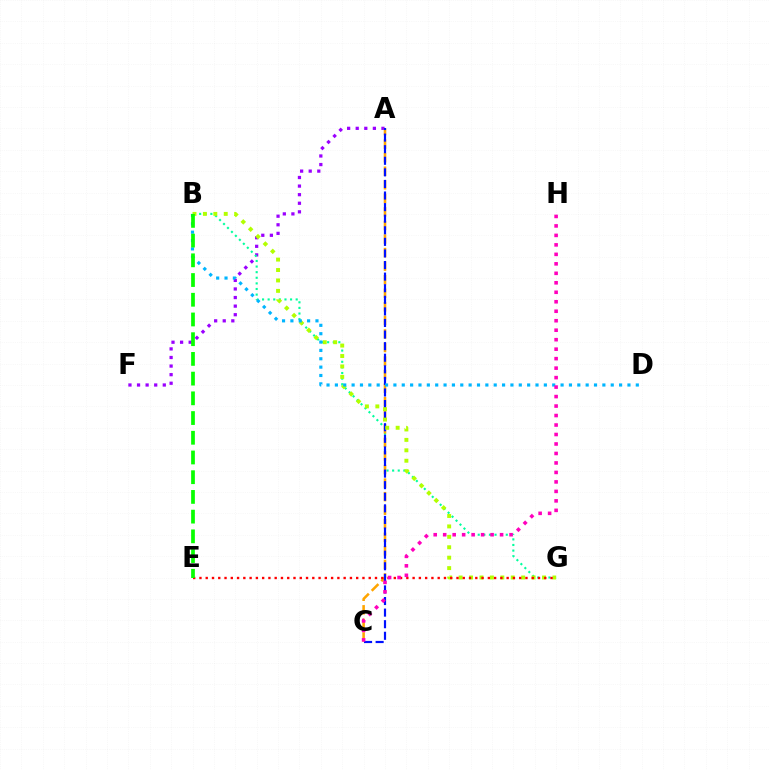{('A', 'F'): [{'color': '#9b00ff', 'line_style': 'dotted', 'thickness': 2.33}], ('B', 'G'): [{'color': '#00ff9d', 'line_style': 'dotted', 'thickness': 1.52}, {'color': '#b3ff00', 'line_style': 'dotted', 'thickness': 2.83}], ('A', 'C'): [{'color': '#ffa500', 'line_style': 'dashed', 'thickness': 1.84}, {'color': '#0010ff', 'line_style': 'dashed', 'thickness': 1.57}], ('E', 'G'): [{'color': '#ff0000', 'line_style': 'dotted', 'thickness': 1.7}], ('B', 'D'): [{'color': '#00b5ff', 'line_style': 'dotted', 'thickness': 2.27}], ('B', 'E'): [{'color': '#08ff00', 'line_style': 'dashed', 'thickness': 2.68}], ('C', 'H'): [{'color': '#ff00bd', 'line_style': 'dotted', 'thickness': 2.58}]}